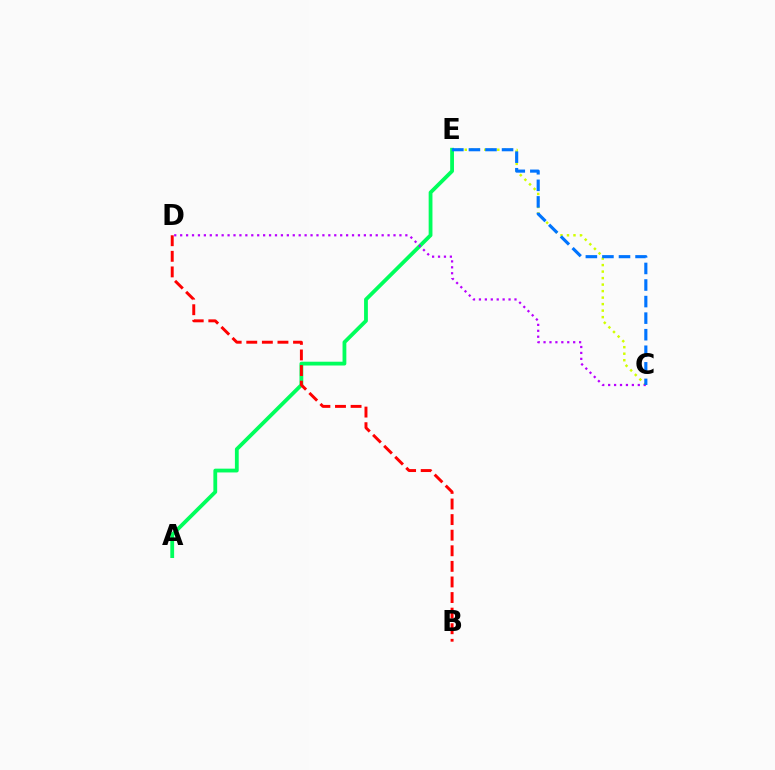{('C', 'E'): [{'color': '#d1ff00', 'line_style': 'dotted', 'thickness': 1.77}, {'color': '#0074ff', 'line_style': 'dashed', 'thickness': 2.25}], ('A', 'E'): [{'color': '#00ff5c', 'line_style': 'solid', 'thickness': 2.73}], ('B', 'D'): [{'color': '#ff0000', 'line_style': 'dashed', 'thickness': 2.12}], ('C', 'D'): [{'color': '#b900ff', 'line_style': 'dotted', 'thickness': 1.61}]}